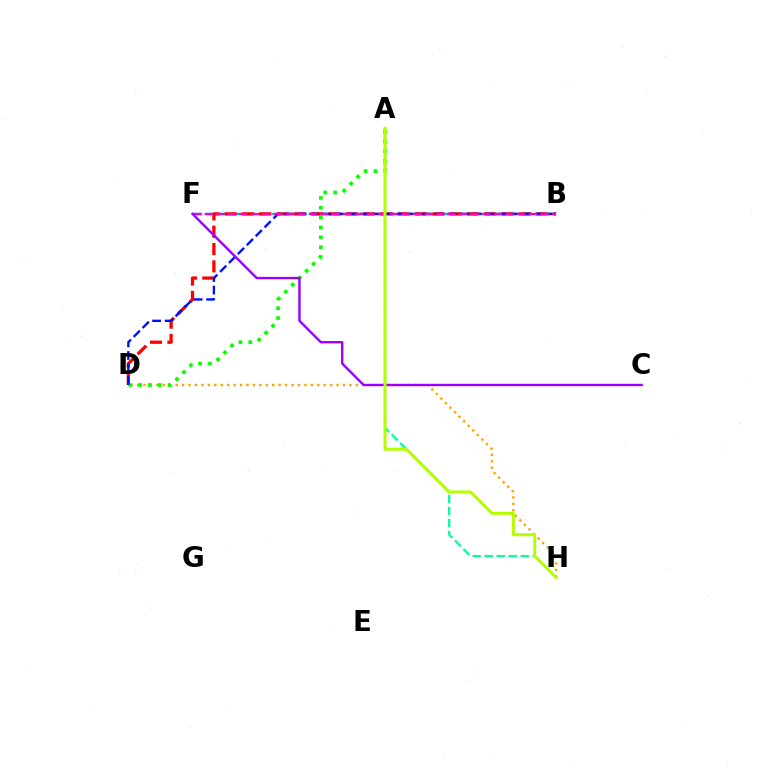{('D', 'H'): [{'color': '#ffa500', 'line_style': 'dotted', 'thickness': 1.75}], ('A', 'H'): [{'color': '#00ff9d', 'line_style': 'dashed', 'thickness': 1.63}, {'color': '#b3ff00', 'line_style': 'solid', 'thickness': 2.17}], ('B', 'F'): [{'color': '#00b5ff', 'line_style': 'dashed', 'thickness': 1.78}, {'color': '#ff00bd', 'line_style': 'dashed', 'thickness': 1.57}], ('B', 'D'): [{'color': '#ff0000', 'line_style': 'dashed', 'thickness': 2.35}, {'color': '#0010ff', 'line_style': 'dashed', 'thickness': 1.71}], ('A', 'D'): [{'color': '#08ff00', 'line_style': 'dotted', 'thickness': 2.67}], ('C', 'F'): [{'color': '#9b00ff', 'line_style': 'solid', 'thickness': 1.72}]}